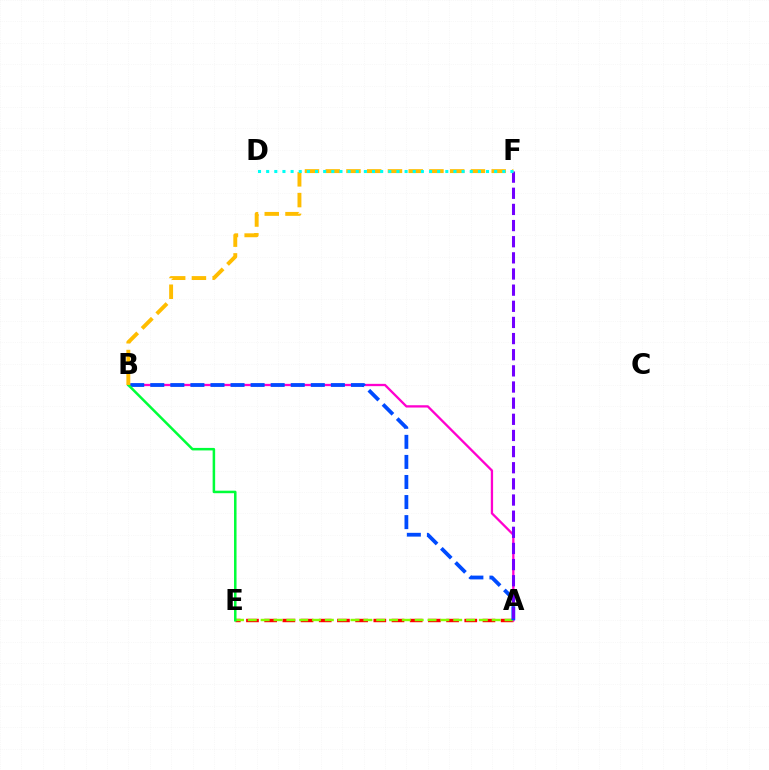{('A', 'E'): [{'color': '#ff0000', 'line_style': 'dashed', 'thickness': 2.47}, {'color': '#84ff00', 'line_style': 'dashed', 'thickness': 1.74}], ('A', 'B'): [{'color': '#ff00cf', 'line_style': 'solid', 'thickness': 1.66}, {'color': '#004bff', 'line_style': 'dashed', 'thickness': 2.73}], ('A', 'F'): [{'color': '#7200ff', 'line_style': 'dashed', 'thickness': 2.19}], ('B', 'E'): [{'color': '#00ff39', 'line_style': 'solid', 'thickness': 1.81}], ('B', 'F'): [{'color': '#ffbd00', 'line_style': 'dashed', 'thickness': 2.82}], ('D', 'F'): [{'color': '#00fff6', 'line_style': 'dotted', 'thickness': 2.21}]}